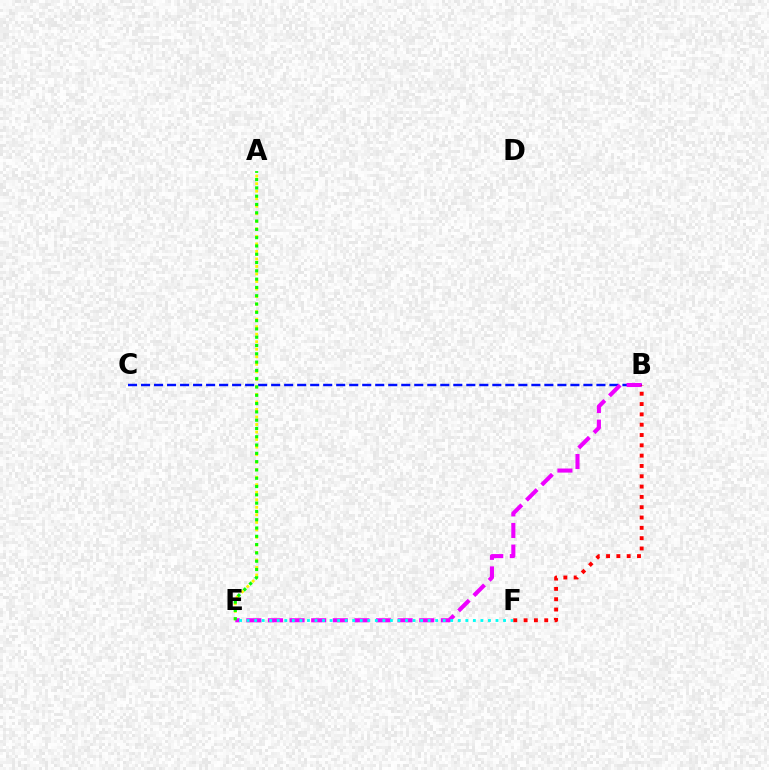{('B', 'C'): [{'color': '#0010ff', 'line_style': 'dashed', 'thickness': 1.77}], ('A', 'E'): [{'color': '#fcf500', 'line_style': 'dotted', 'thickness': 2.04}, {'color': '#08ff00', 'line_style': 'dotted', 'thickness': 2.25}], ('B', 'E'): [{'color': '#ee00ff', 'line_style': 'dashed', 'thickness': 2.94}], ('E', 'F'): [{'color': '#00fff6', 'line_style': 'dotted', 'thickness': 2.05}], ('B', 'F'): [{'color': '#ff0000', 'line_style': 'dotted', 'thickness': 2.8}]}